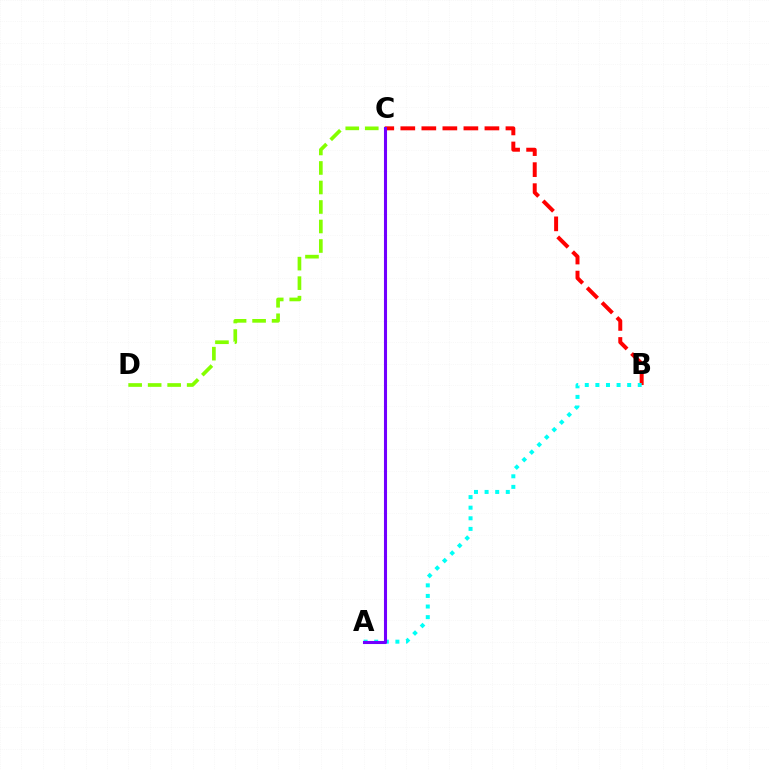{('B', 'C'): [{'color': '#ff0000', 'line_style': 'dashed', 'thickness': 2.86}], ('C', 'D'): [{'color': '#84ff00', 'line_style': 'dashed', 'thickness': 2.65}], ('A', 'B'): [{'color': '#00fff6', 'line_style': 'dotted', 'thickness': 2.88}], ('A', 'C'): [{'color': '#7200ff', 'line_style': 'solid', 'thickness': 2.21}]}